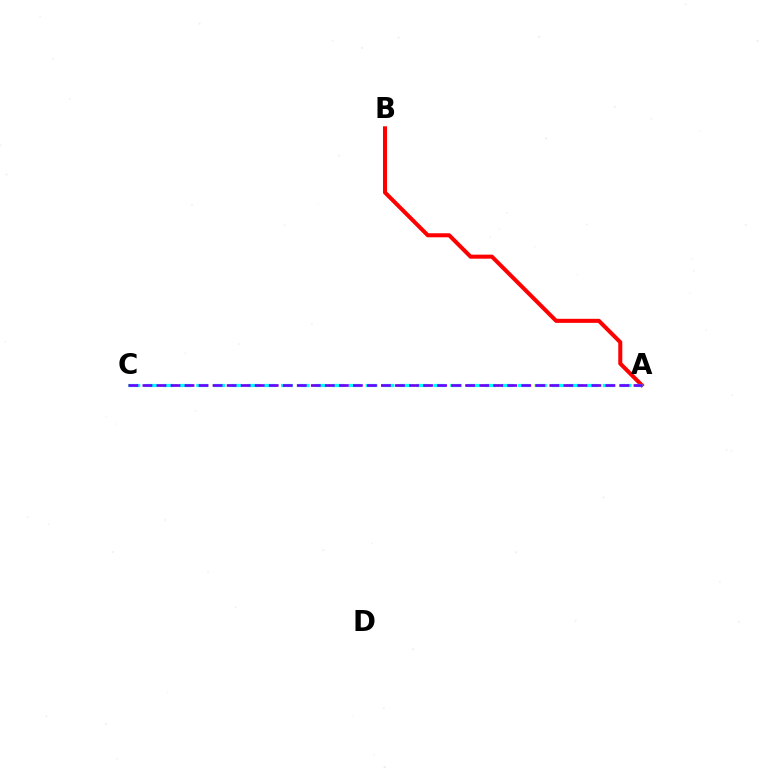{('A', 'C'): [{'color': '#84ff00', 'line_style': 'dotted', 'thickness': 2.08}, {'color': '#00fff6', 'line_style': 'dashed', 'thickness': 2.3}, {'color': '#7200ff', 'line_style': 'dashed', 'thickness': 1.91}], ('A', 'B'): [{'color': '#ff0000', 'line_style': 'solid', 'thickness': 2.9}]}